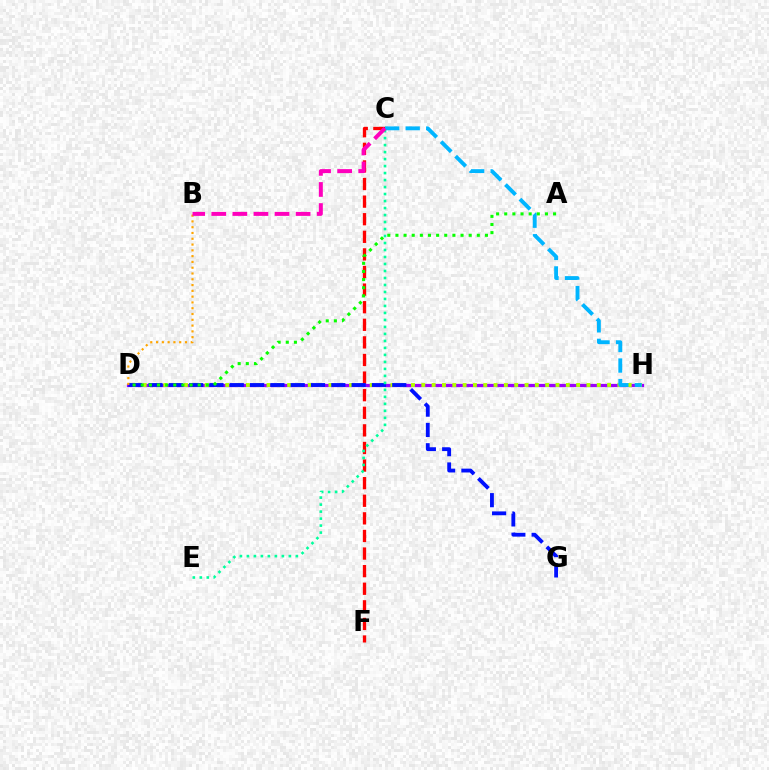{('C', 'F'): [{'color': '#ff0000', 'line_style': 'dashed', 'thickness': 2.39}], ('D', 'H'): [{'color': '#9b00ff', 'line_style': 'solid', 'thickness': 2.33}, {'color': '#b3ff00', 'line_style': 'dotted', 'thickness': 2.8}], ('D', 'G'): [{'color': '#0010ff', 'line_style': 'dashed', 'thickness': 2.76}], ('C', 'E'): [{'color': '#00ff9d', 'line_style': 'dotted', 'thickness': 1.9}], ('C', 'H'): [{'color': '#00b5ff', 'line_style': 'dashed', 'thickness': 2.79}], ('B', 'D'): [{'color': '#ffa500', 'line_style': 'dotted', 'thickness': 1.57}], ('B', 'C'): [{'color': '#ff00bd', 'line_style': 'dashed', 'thickness': 2.86}], ('A', 'D'): [{'color': '#08ff00', 'line_style': 'dotted', 'thickness': 2.21}]}